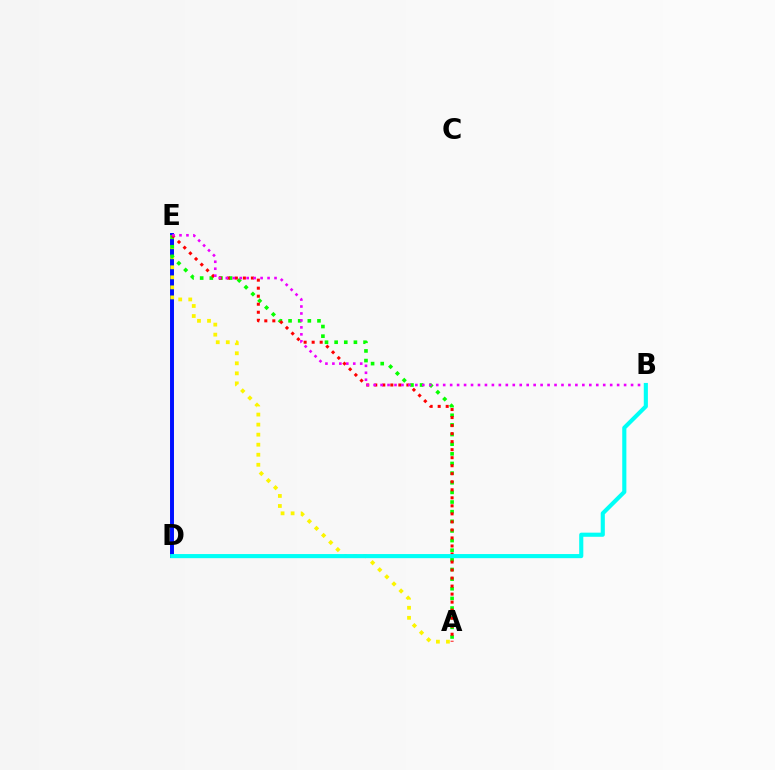{('D', 'E'): [{'color': '#0010ff', 'line_style': 'solid', 'thickness': 2.85}], ('A', 'E'): [{'color': '#fcf500', 'line_style': 'dotted', 'thickness': 2.73}, {'color': '#08ff00', 'line_style': 'dotted', 'thickness': 2.62}, {'color': '#ff0000', 'line_style': 'dotted', 'thickness': 2.18}], ('B', 'E'): [{'color': '#ee00ff', 'line_style': 'dotted', 'thickness': 1.89}], ('B', 'D'): [{'color': '#00fff6', 'line_style': 'solid', 'thickness': 2.96}]}